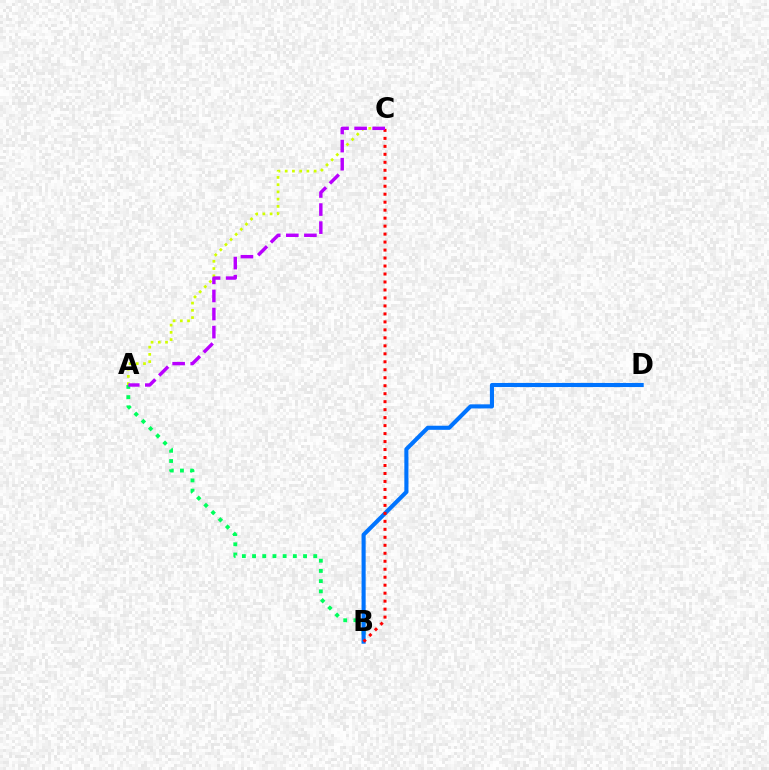{('A', 'C'): [{'color': '#d1ff00', 'line_style': 'dotted', 'thickness': 1.97}, {'color': '#b900ff', 'line_style': 'dashed', 'thickness': 2.46}], ('A', 'B'): [{'color': '#00ff5c', 'line_style': 'dotted', 'thickness': 2.77}], ('B', 'D'): [{'color': '#0074ff', 'line_style': 'solid', 'thickness': 2.95}], ('B', 'C'): [{'color': '#ff0000', 'line_style': 'dotted', 'thickness': 2.17}]}